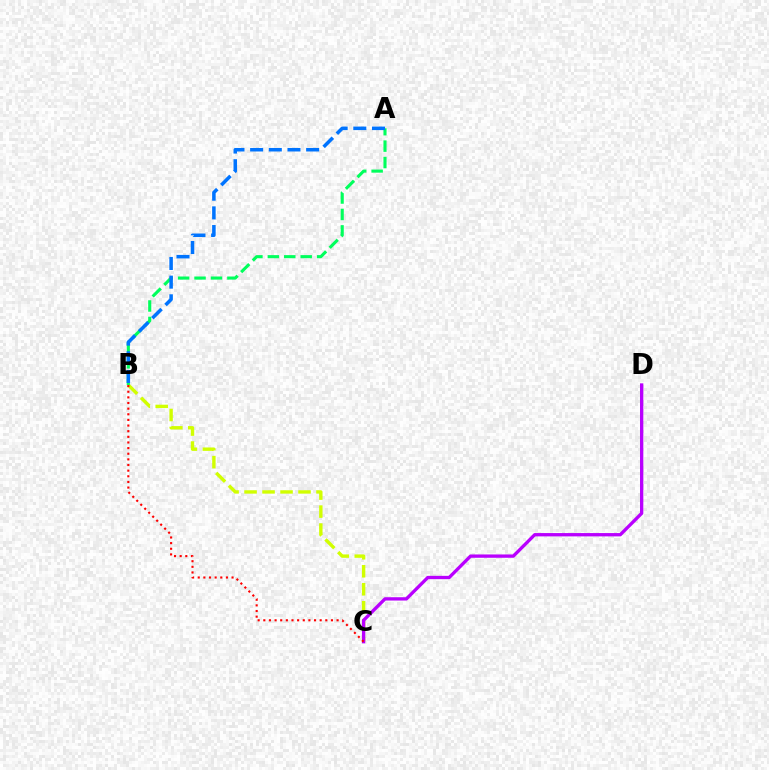{('B', 'C'): [{'color': '#d1ff00', 'line_style': 'dashed', 'thickness': 2.44}, {'color': '#ff0000', 'line_style': 'dotted', 'thickness': 1.53}], ('C', 'D'): [{'color': '#b900ff', 'line_style': 'solid', 'thickness': 2.39}], ('A', 'B'): [{'color': '#00ff5c', 'line_style': 'dashed', 'thickness': 2.23}, {'color': '#0074ff', 'line_style': 'dashed', 'thickness': 2.54}]}